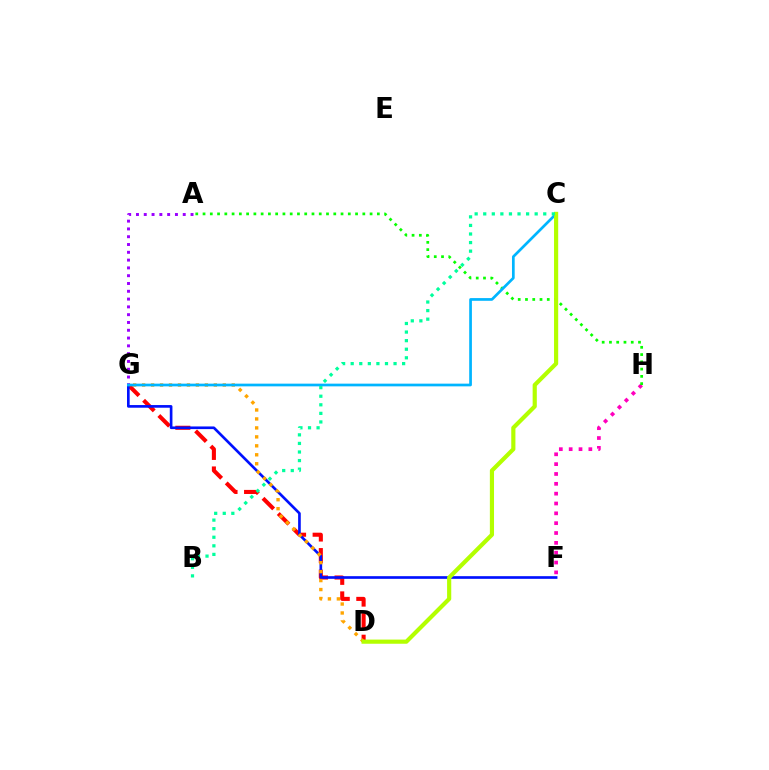{('D', 'G'): [{'color': '#ff0000', 'line_style': 'dashed', 'thickness': 2.93}, {'color': '#ffa500', 'line_style': 'dotted', 'thickness': 2.44}], ('F', 'H'): [{'color': '#ff00bd', 'line_style': 'dotted', 'thickness': 2.67}], ('F', 'G'): [{'color': '#0010ff', 'line_style': 'solid', 'thickness': 1.91}], ('A', 'G'): [{'color': '#9b00ff', 'line_style': 'dotted', 'thickness': 2.12}], ('A', 'H'): [{'color': '#08ff00', 'line_style': 'dotted', 'thickness': 1.97}], ('C', 'G'): [{'color': '#00b5ff', 'line_style': 'solid', 'thickness': 1.95}], ('C', 'D'): [{'color': '#b3ff00', 'line_style': 'solid', 'thickness': 3.0}], ('B', 'C'): [{'color': '#00ff9d', 'line_style': 'dotted', 'thickness': 2.33}]}